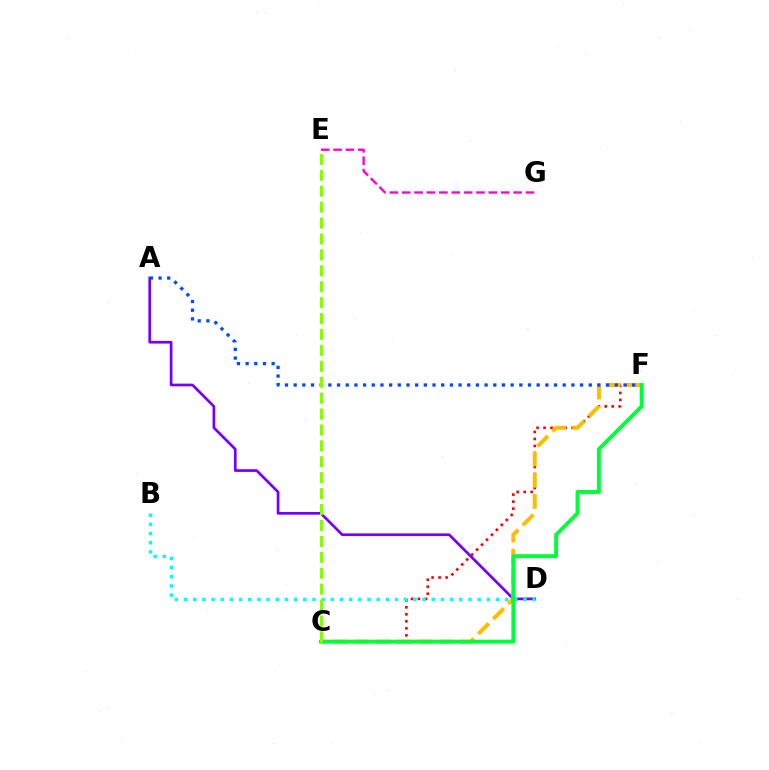{('C', 'F'): [{'color': '#ff0000', 'line_style': 'dotted', 'thickness': 1.9}, {'color': '#ffbd00', 'line_style': 'dashed', 'thickness': 2.88}, {'color': '#00ff39', 'line_style': 'solid', 'thickness': 2.81}], ('A', 'D'): [{'color': '#7200ff', 'line_style': 'solid', 'thickness': 1.94}], ('B', 'D'): [{'color': '#00fff6', 'line_style': 'dotted', 'thickness': 2.49}], ('A', 'F'): [{'color': '#004bff', 'line_style': 'dotted', 'thickness': 2.36}], ('C', 'E'): [{'color': '#84ff00', 'line_style': 'dashed', 'thickness': 2.16}], ('E', 'G'): [{'color': '#ff00cf', 'line_style': 'dashed', 'thickness': 1.68}]}